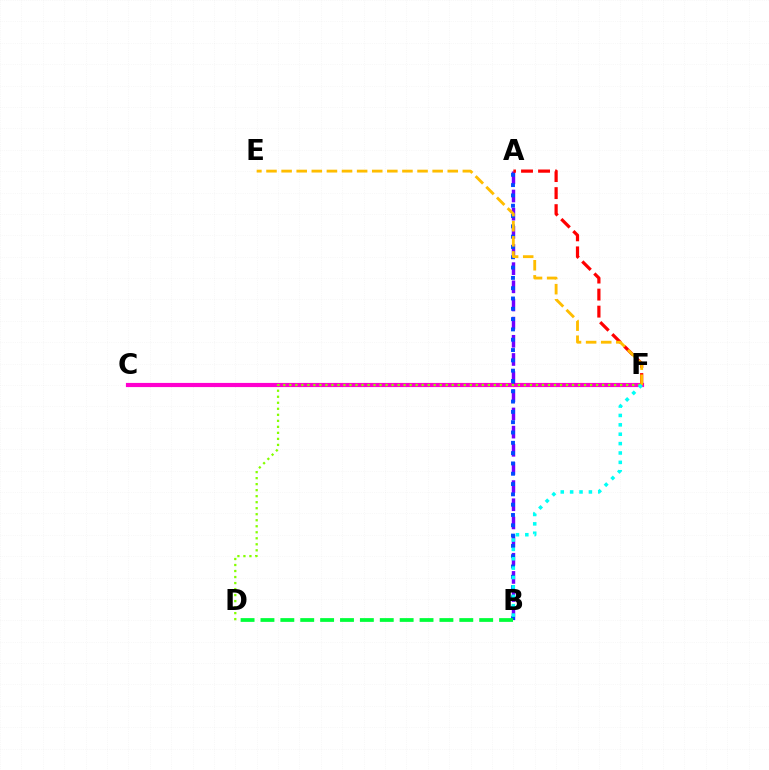{('C', 'F'): [{'color': '#ff00cf', 'line_style': 'solid', 'thickness': 3.0}], ('A', 'B'): [{'color': '#7200ff', 'line_style': 'dashed', 'thickness': 2.47}, {'color': '#004bff', 'line_style': 'dotted', 'thickness': 2.8}], ('D', 'F'): [{'color': '#84ff00', 'line_style': 'dotted', 'thickness': 1.63}], ('B', 'D'): [{'color': '#00ff39', 'line_style': 'dashed', 'thickness': 2.7}], ('A', 'F'): [{'color': '#ff0000', 'line_style': 'dashed', 'thickness': 2.31}], ('E', 'F'): [{'color': '#ffbd00', 'line_style': 'dashed', 'thickness': 2.05}], ('B', 'F'): [{'color': '#00fff6', 'line_style': 'dotted', 'thickness': 2.55}]}